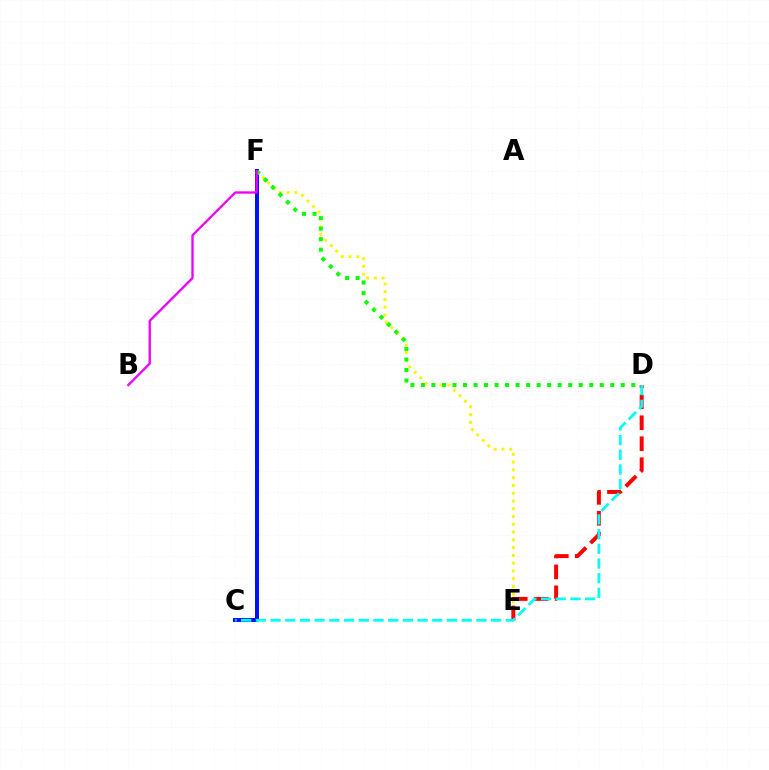{('E', 'F'): [{'color': '#fcf500', 'line_style': 'dotted', 'thickness': 2.11}], ('C', 'F'): [{'color': '#0010ff', 'line_style': 'solid', 'thickness': 2.86}], ('D', 'E'): [{'color': '#ff0000', 'line_style': 'dashed', 'thickness': 2.85}], ('C', 'D'): [{'color': '#00fff6', 'line_style': 'dashed', 'thickness': 2.0}], ('D', 'F'): [{'color': '#08ff00', 'line_style': 'dotted', 'thickness': 2.86}], ('B', 'F'): [{'color': '#ee00ff', 'line_style': 'solid', 'thickness': 1.67}]}